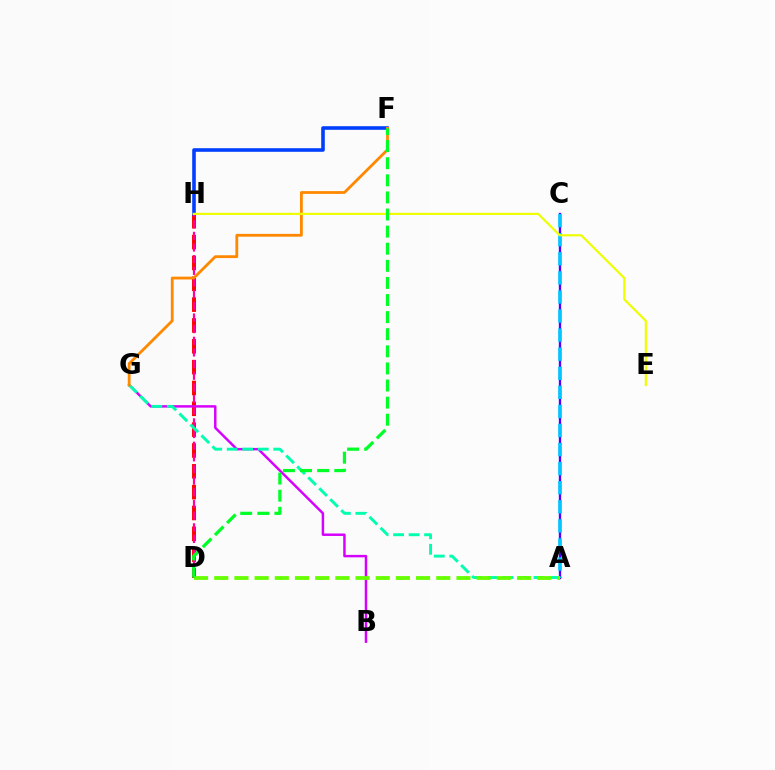{('A', 'C'): [{'color': '#4f00ff', 'line_style': 'solid', 'thickness': 1.69}, {'color': '#00c7ff', 'line_style': 'dashed', 'thickness': 2.59}], ('D', 'H'): [{'color': '#ff0000', 'line_style': 'dashed', 'thickness': 2.83}, {'color': '#ff00a0', 'line_style': 'dashed', 'thickness': 1.58}], ('F', 'H'): [{'color': '#003fff', 'line_style': 'solid', 'thickness': 2.58}], ('B', 'G'): [{'color': '#d600ff', 'line_style': 'solid', 'thickness': 1.77}], ('A', 'G'): [{'color': '#00ffaf', 'line_style': 'dashed', 'thickness': 2.11}], ('F', 'G'): [{'color': '#ff8800', 'line_style': 'solid', 'thickness': 2.01}], ('A', 'D'): [{'color': '#66ff00', 'line_style': 'dashed', 'thickness': 2.74}], ('E', 'H'): [{'color': '#eeff00', 'line_style': 'solid', 'thickness': 1.57}], ('D', 'F'): [{'color': '#00ff27', 'line_style': 'dashed', 'thickness': 2.32}]}